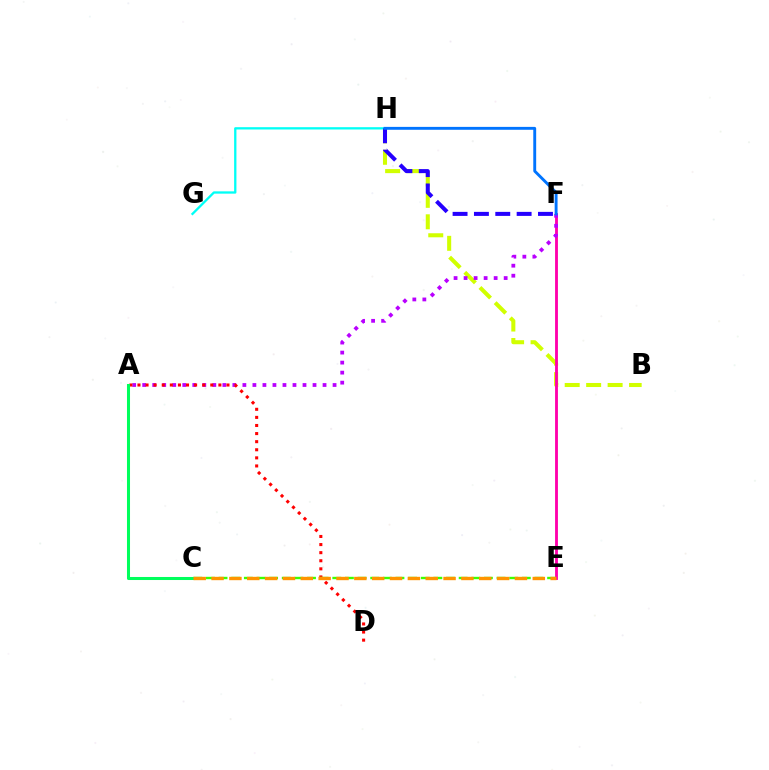{('B', 'H'): [{'color': '#d1ff00', 'line_style': 'dashed', 'thickness': 2.92}], ('G', 'H'): [{'color': '#00fff6', 'line_style': 'solid', 'thickness': 1.66}], ('E', 'F'): [{'color': '#ff00ac', 'line_style': 'solid', 'thickness': 2.05}], ('F', 'H'): [{'color': '#2500ff', 'line_style': 'dashed', 'thickness': 2.9}, {'color': '#0074ff', 'line_style': 'solid', 'thickness': 2.08}], ('A', 'F'): [{'color': '#b900ff', 'line_style': 'dotted', 'thickness': 2.72}], ('A', 'D'): [{'color': '#ff0000', 'line_style': 'dotted', 'thickness': 2.2}], ('C', 'E'): [{'color': '#3dff00', 'line_style': 'dashed', 'thickness': 1.72}, {'color': '#ff9400', 'line_style': 'dashed', 'thickness': 2.42}], ('A', 'C'): [{'color': '#00ff5c', 'line_style': 'solid', 'thickness': 2.19}]}